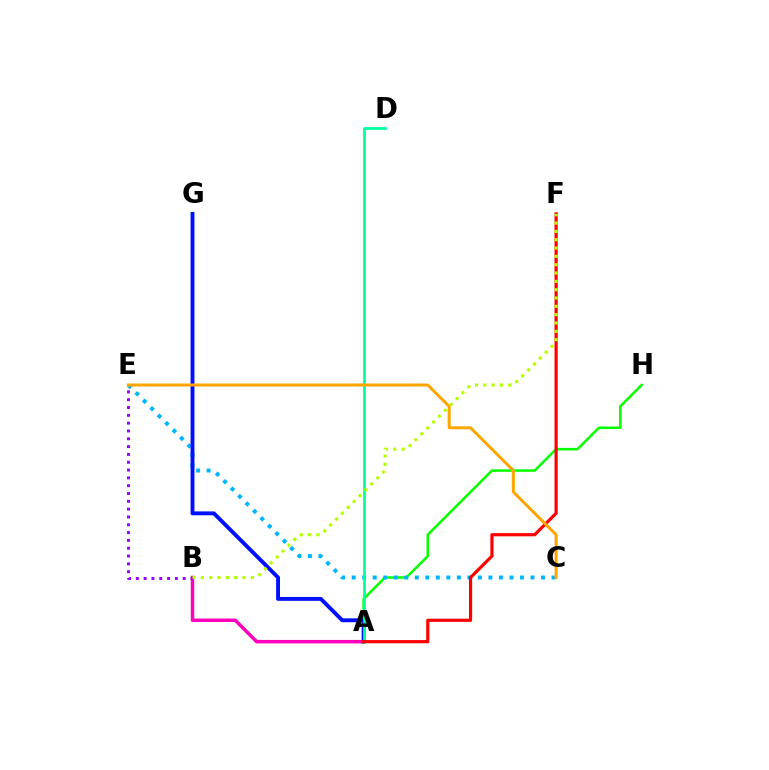{('A', 'B'): [{'color': '#ff00bd', 'line_style': 'solid', 'thickness': 2.51}], ('A', 'H'): [{'color': '#08ff00', 'line_style': 'solid', 'thickness': 1.82}], ('B', 'E'): [{'color': '#9b00ff', 'line_style': 'dotted', 'thickness': 2.12}], ('C', 'E'): [{'color': '#00b5ff', 'line_style': 'dotted', 'thickness': 2.86}, {'color': '#ffa500', 'line_style': 'solid', 'thickness': 2.16}], ('A', 'G'): [{'color': '#0010ff', 'line_style': 'solid', 'thickness': 2.8}], ('A', 'D'): [{'color': '#00ff9d', 'line_style': 'solid', 'thickness': 1.98}], ('A', 'F'): [{'color': '#ff0000', 'line_style': 'solid', 'thickness': 2.3}], ('B', 'F'): [{'color': '#b3ff00', 'line_style': 'dotted', 'thickness': 2.26}]}